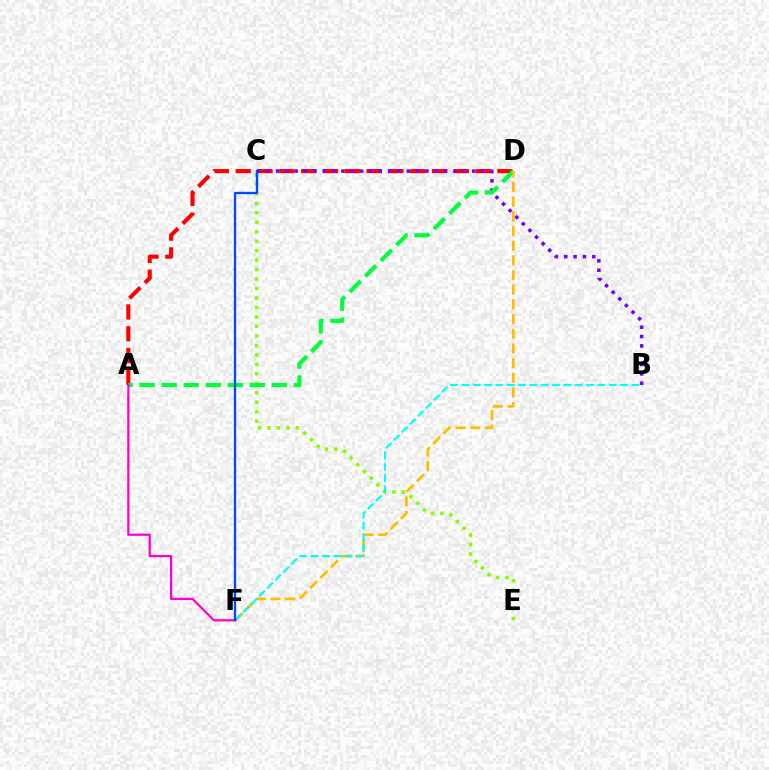{('A', 'D'): [{'color': '#ff0000', 'line_style': 'dashed', 'thickness': 2.96}, {'color': '#00ff39', 'line_style': 'dashed', 'thickness': 2.99}], ('B', 'C'): [{'color': '#7200ff', 'line_style': 'dotted', 'thickness': 2.54}], ('C', 'E'): [{'color': '#84ff00', 'line_style': 'dotted', 'thickness': 2.57}], ('D', 'F'): [{'color': '#ffbd00', 'line_style': 'dashed', 'thickness': 1.99}], ('B', 'F'): [{'color': '#00fff6', 'line_style': 'dashed', 'thickness': 1.54}], ('A', 'F'): [{'color': '#ff00cf', 'line_style': 'solid', 'thickness': 1.62}], ('C', 'F'): [{'color': '#004bff', 'line_style': 'solid', 'thickness': 1.68}]}